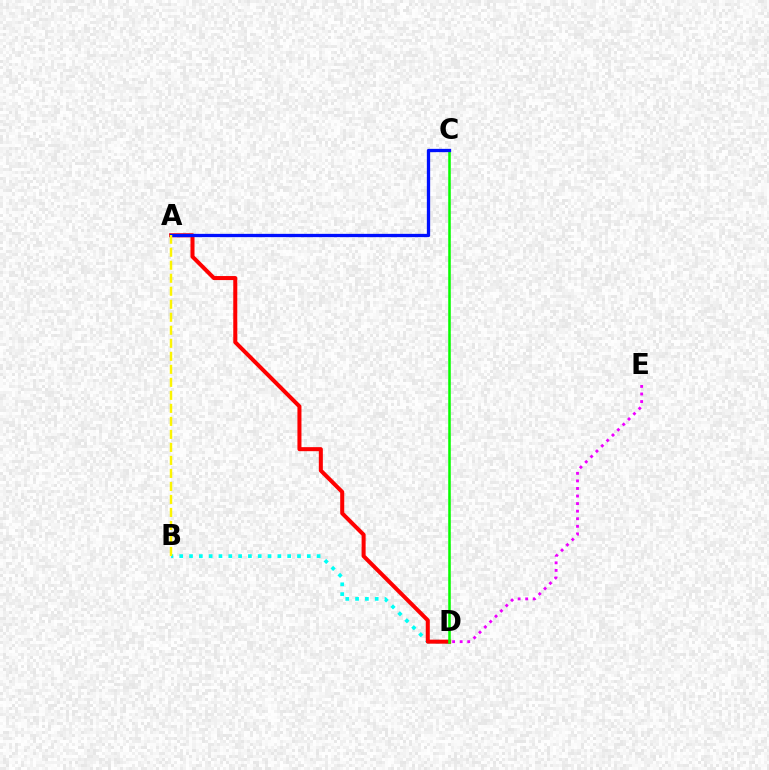{('B', 'D'): [{'color': '#00fff6', 'line_style': 'dotted', 'thickness': 2.67}], ('A', 'D'): [{'color': '#ff0000', 'line_style': 'solid', 'thickness': 2.9}], ('C', 'D'): [{'color': '#08ff00', 'line_style': 'solid', 'thickness': 1.83}], ('D', 'E'): [{'color': '#ee00ff', 'line_style': 'dotted', 'thickness': 2.06}], ('A', 'C'): [{'color': '#0010ff', 'line_style': 'solid', 'thickness': 2.37}], ('A', 'B'): [{'color': '#fcf500', 'line_style': 'dashed', 'thickness': 1.77}]}